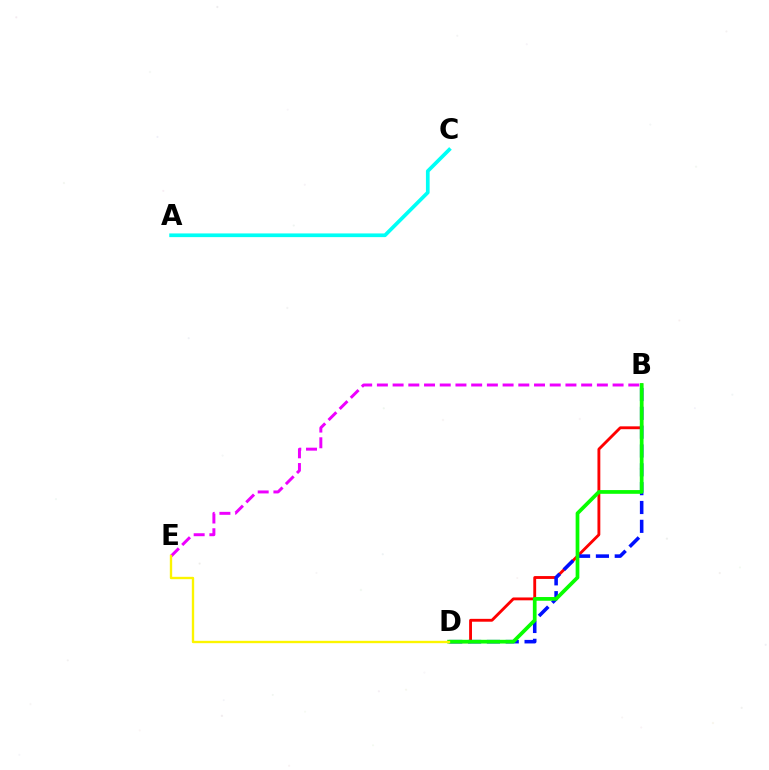{('B', 'D'): [{'color': '#ff0000', 'line_style': 'solid', 'thickness': 2.06}, {'color': '#0010ff', 'line_style': 'dashed', 'thickness': 2.56}, {'color': '#08ff00', 'line_style': 'solid', 'thickness': 2.68}], ('B', 'E'): [{'color': '#ee00ff', 'line_style': 'dashed', 'thickness': 2.13}], ('A', 'C'): [{'color': '#00fff6', 'line_style': 'solid', 'thickness': 2.66}], ('D', 'E'): [{'color': '#fcf500', 'line_style': 'solid', 'thickness': 1.7}]}